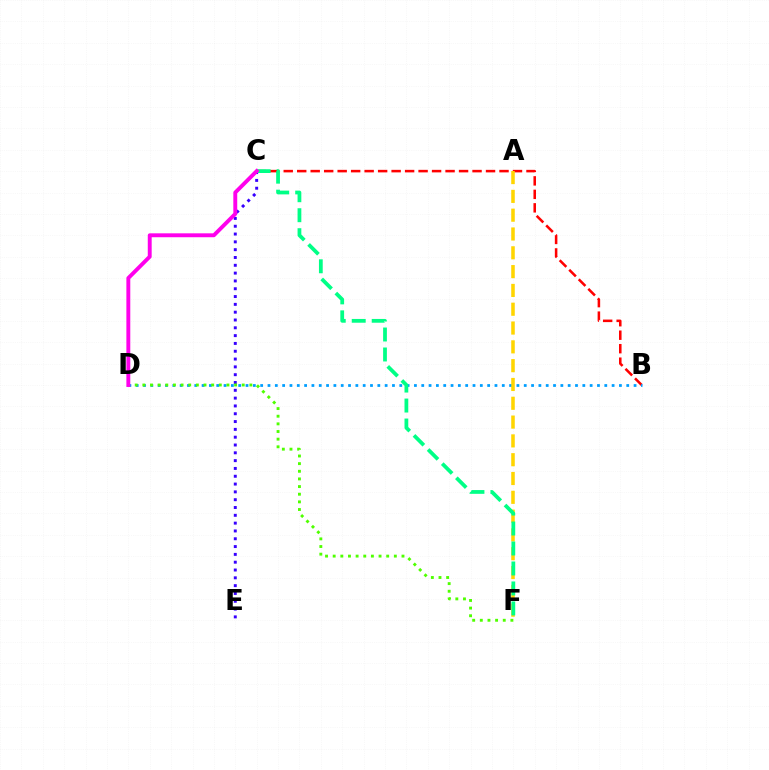{('C', 'E'): [{'color': '#3700ff', 'line_style': 'dotted', 'thickness': 2.12}], ('B', 'C'): [{'color': '#ff0000', 'line_style': 'dashed', 'thickness': 1.83}], ('B', 'D'): [{'color': '#009eff', 'line_style': 'dotted', 'thickness': 1.99}], ('A', 'F'): [{'color': '#ffd500', 'line_style': 'dashed', 'thickness': 2.56}], ('D', 'F'): [{'color': '#4fff00', 'line_style': 'dotted', 'thickness': 2.08}], ('C', 'F'): [{'color': '#00ff86', 'line_style': 'dashed', 'thickness': 2.71}], ('C', 'D'): [{'color': '#ff00ed', 'line_style': 'solid', 'thickness': 2.81}]}